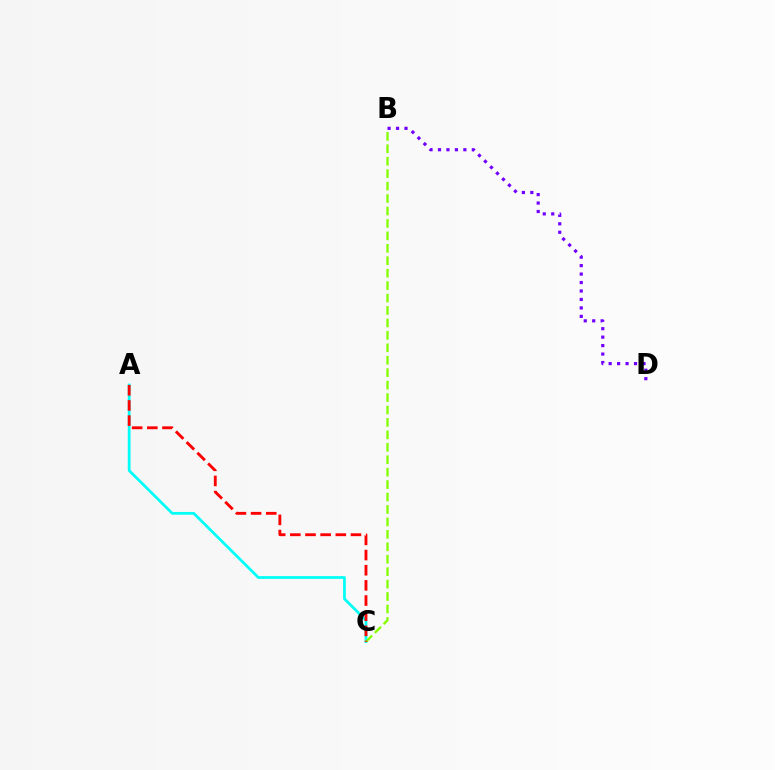{('A', 'C'): [{'color': '#00fff6', 'line_style': 'solid', 'thickness': 1.98}, {'color': '#ff0000', 'line_style': 'dashed', 'thickness': 2.06}], ('B', 'C'): [{'color': '#84ff00', 'line_style': 'dashed', 'thickness': 1.69}], ('B', 'D'): [{'color': '#7200ff', 'line_style': 'dotted', 'thickness': 2.3}]}